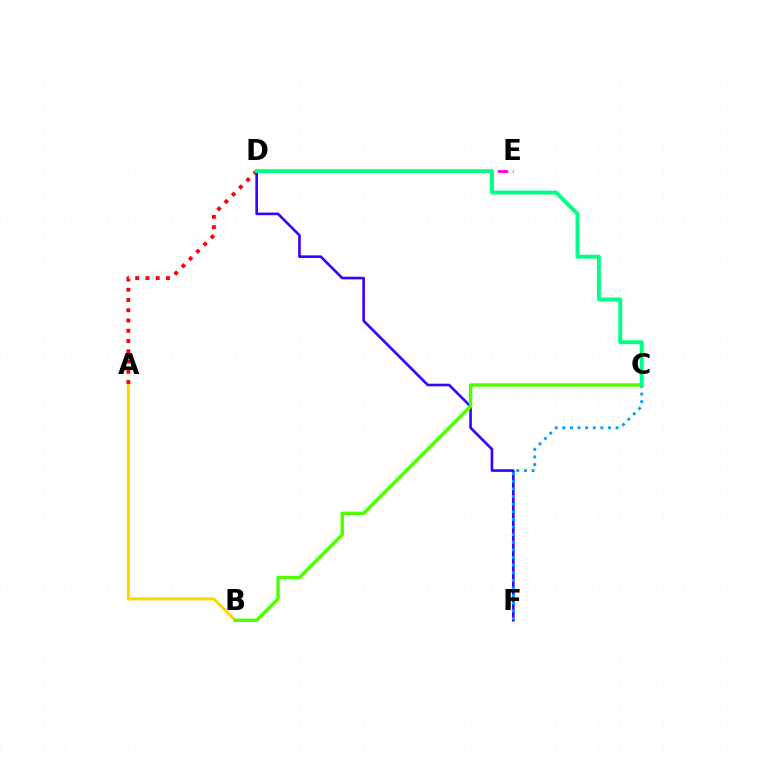{('D', 'E'): [{'color': '#ff00ed', 'line_style': 'dashed', 'thickness': 2.04}], ('A', 'B'): [{'color': '#ffd500', 'line_style': 'solid', 'thickness': 2.19}], ('A', 'D'): [{'color': '#ff0000', 'line_style': 'dotted', 'thickness': 2.79}], ('D', 'F'): [{'color': '#3700ff', 'line_style': 'solid', 'thickness': 1.89}], ('B', 'C'): [{'color': '#4fff00', 'line_style': 'solid', 'thickness': 2.45}], ('C', 'F'): [{'color': '#009eff', 'line_style': 'dotted', 'thickness': 2.07}], ('C', 'D'): [{'color': '#00ff86', 'line_style': 'solid', 'thickness': 2.79}]}